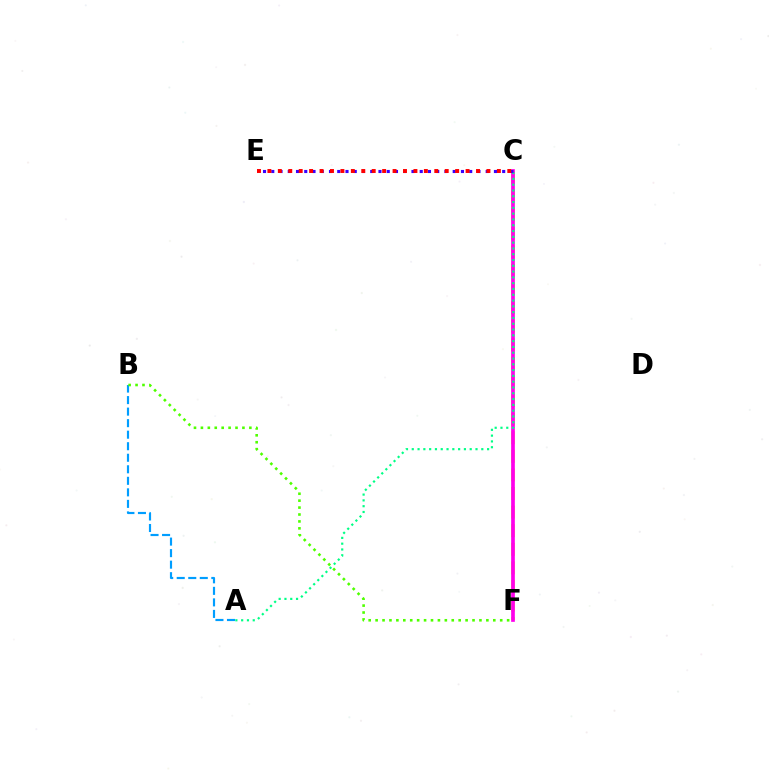{('A', 'B'): [{'color': '#009eff', 'line_style': 'dashed', 'thickness': 1.57}], ('C', 'F'): [{'color': '#ffd500', 'line_style': 'dashed', 'thickness': 2.53}, {'color': '#ff00ed', 'line_style': 'solid', 'thickness': 2.65}], ('A', 'C'): [{'color': '#00ff86', 'line_style': 'dotted', 'thickness': 1.57}], ('C', 'E'): [{'color': '#3700ff', 'line_style': 'dotted', 'thickness': 2.24}, {'color': '#ff0000', 'line_style': 'dotted', 'thickness': 2.83}], ('B', 'F'): [{'color': '#4fff00', 'line_style': 'dotted', 'thickness': 1.88}]}